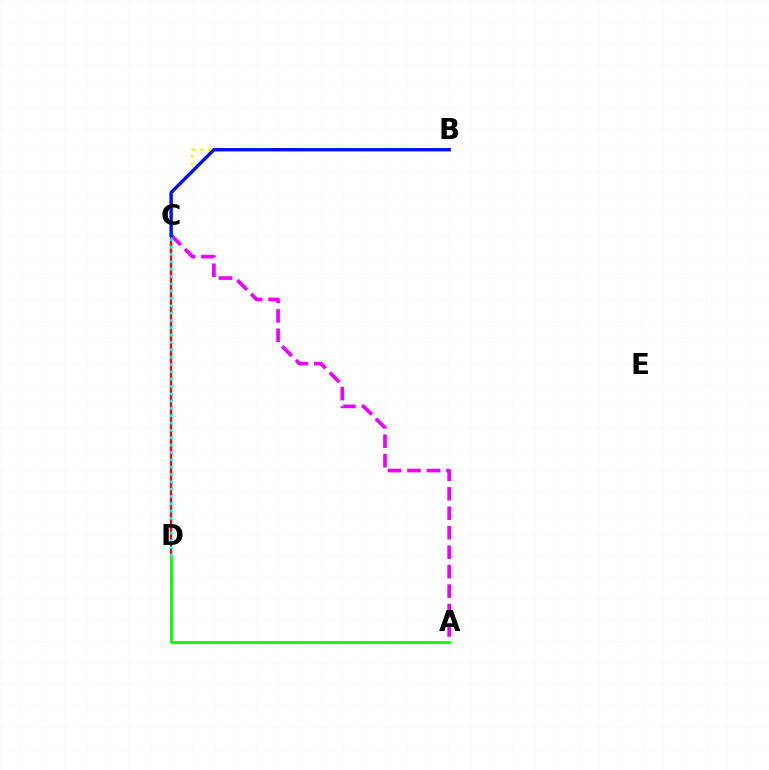{('C', 'D'): [{'color': '#ff0000', 'line_style': 'solid', 'thickness': 1.73}, {'color': '#00fff6', 'line_style': 'dotted', 'thickness': 1.99}], ('A', 'C'): [{'color': '#ee00ff', 'line_style': 'dashed', 'thickness': 2.64}], ('A', 'D'): [{'color': '#08ff00', 'line_style': 'solid', 'thickness': 2.04}], ('B', 'C'): [{'color': '#fcf500', 'line_style': 'dotted', 'thickness': 2.13}, {'color': '#0010ff', 'line_style': 'solid', 'thickness': 2.44}]}